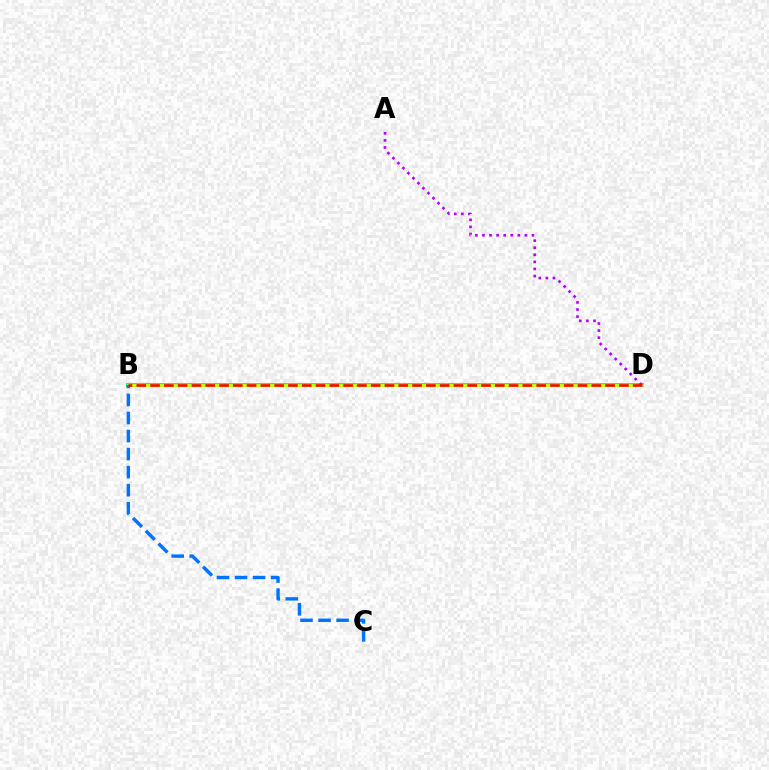{('B', 'D'): [{'color': '#00ff5c', 'line_style': 'solid', 'thickness': 2.82}, {'color': '#d1ff00', 'line_style': 'solid', 'thickness': 1.95}, {'color': '#ff0000', 'line_style': 'dashed', 'thickness': 1.87}], ('B', 'C'): [{'color': '#0074ff', 'line_style': 'dashed', 'thickness': 2.45}], ('A', 'D'): [{'color': '#b900ff', 'line_style': 'dotted', 'thickness': 1.92}]}